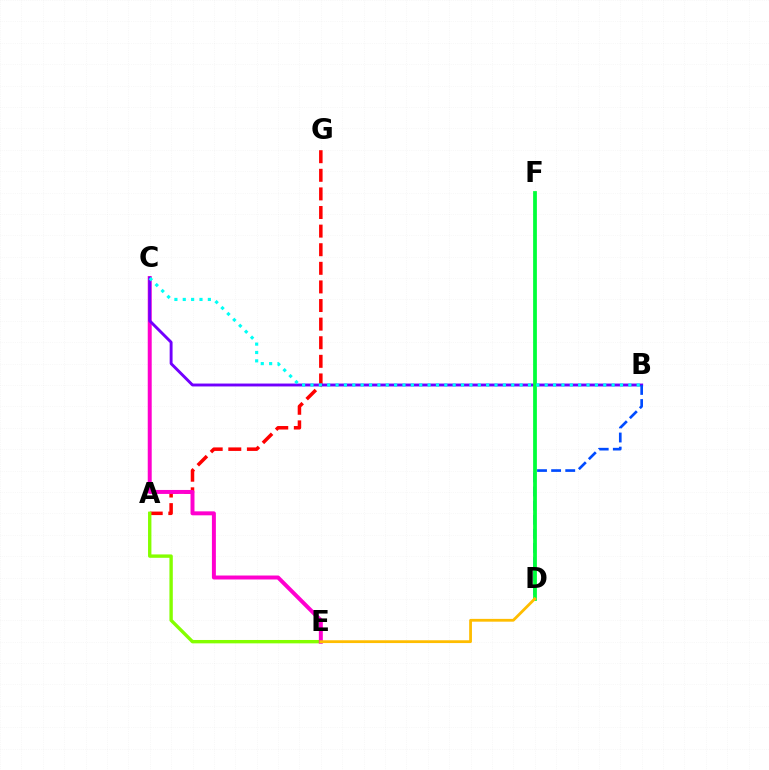{('A', 'G'): [{'color': '#ff0000', 'line_style': 'dashed', 'thickness': 2.53}], ('A', 'E'): [{'color': '#84ff00', 'line_style': 'solid', 'thickness': 2.43}], ('C', 'E'): [{'color': '#ff00cf', 'line_style': 'solid', 'thickness': 2.86}], ('B', 'C'): [{'color': '#7200ff', 'line_style': 'solid', 'thickness': 2.09}, {'color': '#00fff6', 'line_style': 'dotted', 'thickness': 2.27}], ('B', 'D'): [{'color': '#004bff', 'line_style': 'dashed', 'thickness': 1.92}], ('D', 'F'): [{'color': '#00ff39', 'line_style': 'solid', 'thickness': 2.7}], ('D', 'E'): [{'color': '#ffbd00', 'line_style': 'solid', 'thickness': 2.01}]}